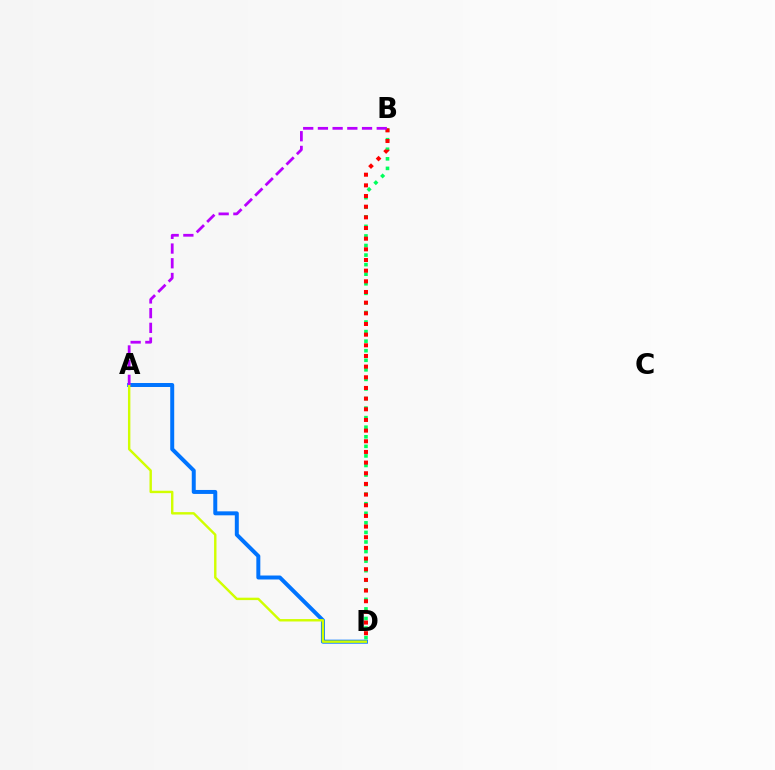{('A', 'D'): [{'color': '#0074ff', 'line_style': 'solid', 'thickness': 2.86}, {'color': '#d1ff00', 'line_style': 'solid', 'thickness': 1.74}], ('B', 'D'): [{'color': '#00ff5c', 'line_style': 'dotted', 'thickness': 2.6}, {'color': '#ff0000', 'line_style': 'dotted', 'thickness': 2.9}], ('A', 'B'): [{'color': '#b900ff', 'line_style': 'dashed', 'thickness': 2.0}]}